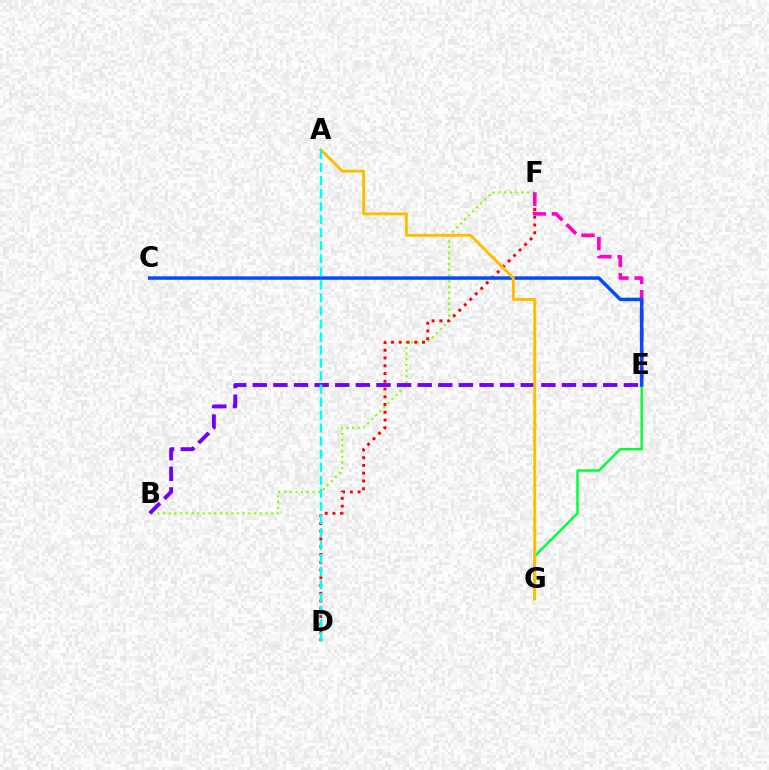{('B', 'F'): [{'color': '#84ff00', 'line_style': 'dotted', 'thickness': 1.55}], ('B', 'E'): [{'color': '#7200ff', 'line_style': 'dashed', 'thickness': 2.8}], ('D', 'F'): [{'color': '#ff0000', 'line_style': 'dotted', 'thickness': 2.11}], ('E', 'G'): [{'color': '#00ff39', 'line_style': 'solid', 'thickness': 1.77}], ('E', 'F'): [{'color': '#ff00cf', 'line_style': 'dashed', 'thickness': 2.61}], ('C', 'E'): [{'color': '#004bff', 'line_style': 'solid', 'thickness': 2.49}], ('A', 'G'): [{'color': '#ffbd00', 'line_style': 'solid', 'thickness': 2.09}], ('A', 'D'): [{'color': '#00fff6', 'line_style': 'dashed', 'thickness': 1.77}]}